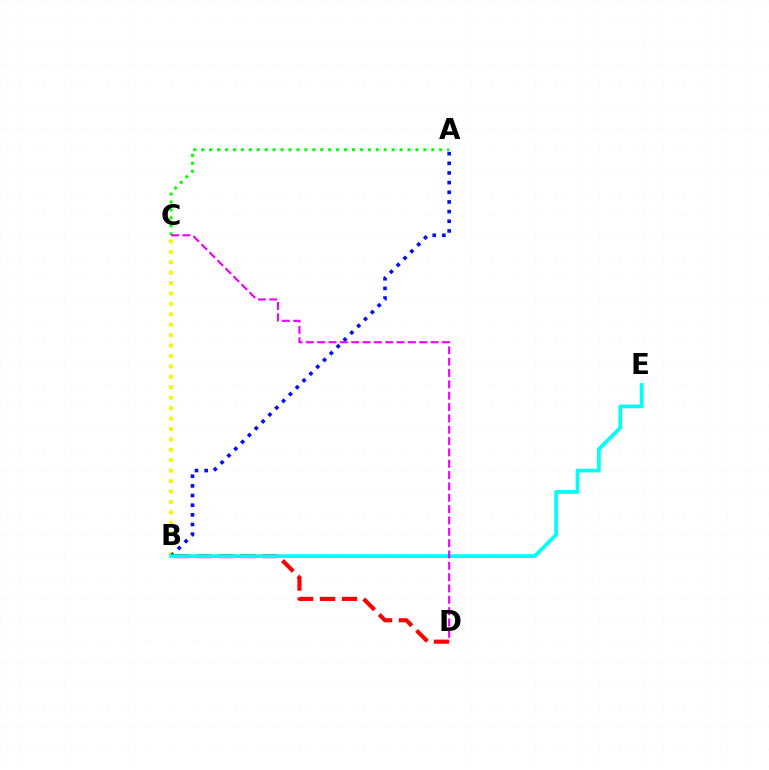{('B', 'C'): [{'color': '#fcf500', 'line_style': 'dotted', 'thickness': 2.83}], ('A', 'B'): [{'color': '#0010ff', 'line_style': 'dotted', 'thickness': 2.62}], ('A', 'C'): [{'color': '#08ff00', 'line_style': 'dotted', 'thickness': 2.16}], ('B', 'D'): [{'color': '#ff0000', 'line_style': 'dashed', 'thickness': 2.98}], ('B', 'E'): [{'color': '#00fff6', 'line_style': 'solid', 'thickness': 2.67}], ('C', 'D'): [{'color': '#ee00ff', 'line_style': 'dashed', 'thickness': 1.54}]}